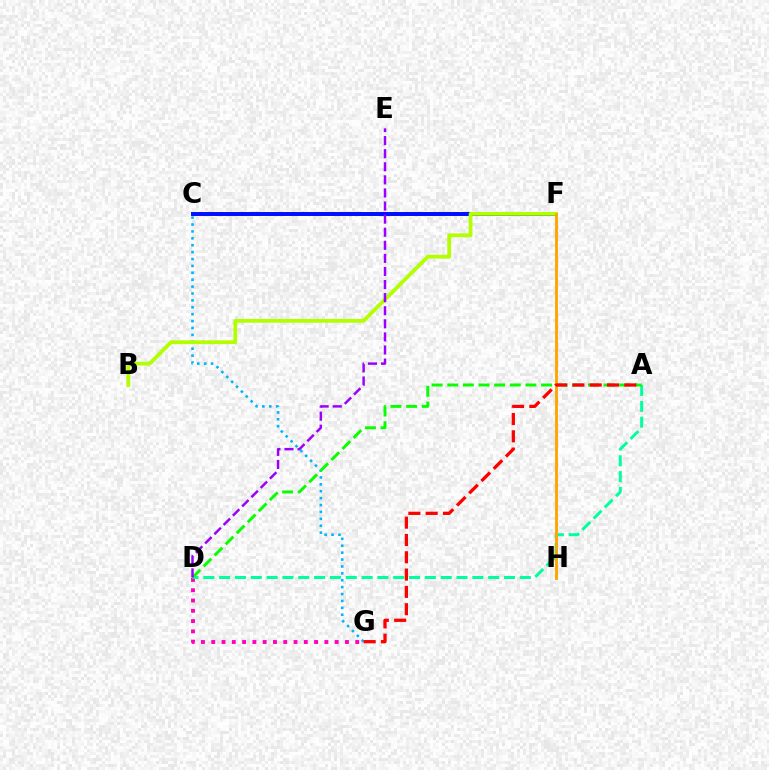{('C', 'G'): [{'color': '#00b5ff', 'line_style': 'dotted', 'thickness': 1.87}], ('D', 'G'): [{'color': '#ff00bd', 'line_style': 'dotted', 'thickness': 2.79}], ('A', 'D'): [{'color': '#00ff9d', 'line_style': 'dashed', 'thickness': 2.15}, {'color': '#08ff00', 'line_style': 'dashed', 'thickness': 2.12}], ('C', 'F'): [{'color': '#0010ff', 'line_style': 'solid', 'thickness': 2.86}], ('B', 'F'): [{'color': '#b3ff00', 'line_style': 'solid', 'thickness': 2.72}], ('D', 'E'): [{'color': '#9b00ff', 'line_style': 'dashed', 'thickness': 1.78}], ('F', 'H'): [{'color': '#ffa500', 'line_style': 'solid', 'thickness': 2.07}], ('A', 'G'): [{'color': '#ff0000', 'line_style': 'dashed', 'thickness': 2.35}]}